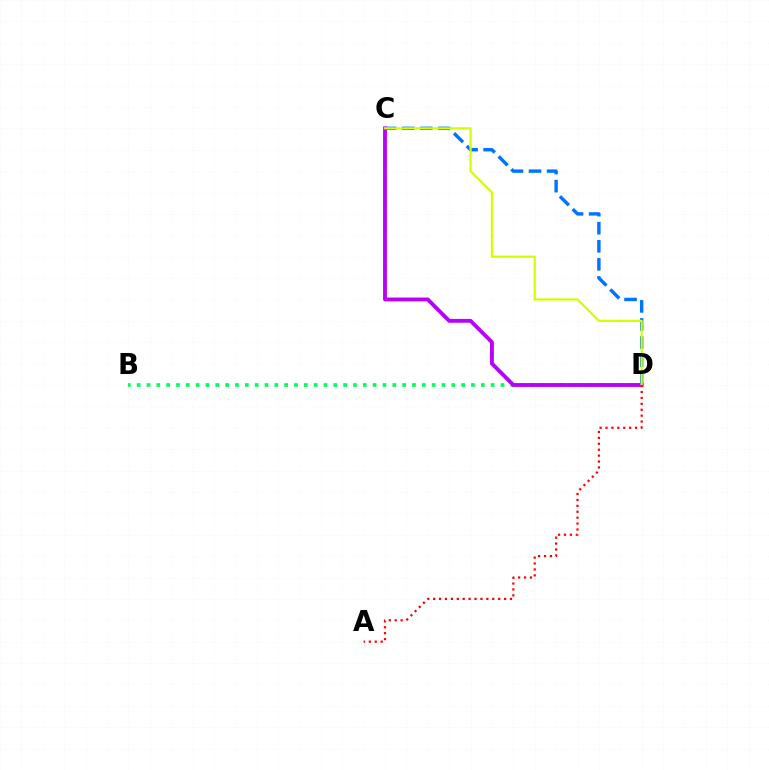{('C', 'D'): [{'color': '#0074ff', 'line_style': 'dashed', 'thickness': 2.46}, {'color': '#b900ff', 'line_style': 'solid', 'thickness': 2.77}, {'color': '#d1ff00', 'line_style': 'solid', 'thickness': 1.59}], ('B', 'D'): [{'color': '#00ff5c', 'line_style': 'dotted', 'thickness': 2.67}], ('A', 'D'): [{'color': '#ff0000', 'line_style': 'dotted', 'thickness': 1.61}]}